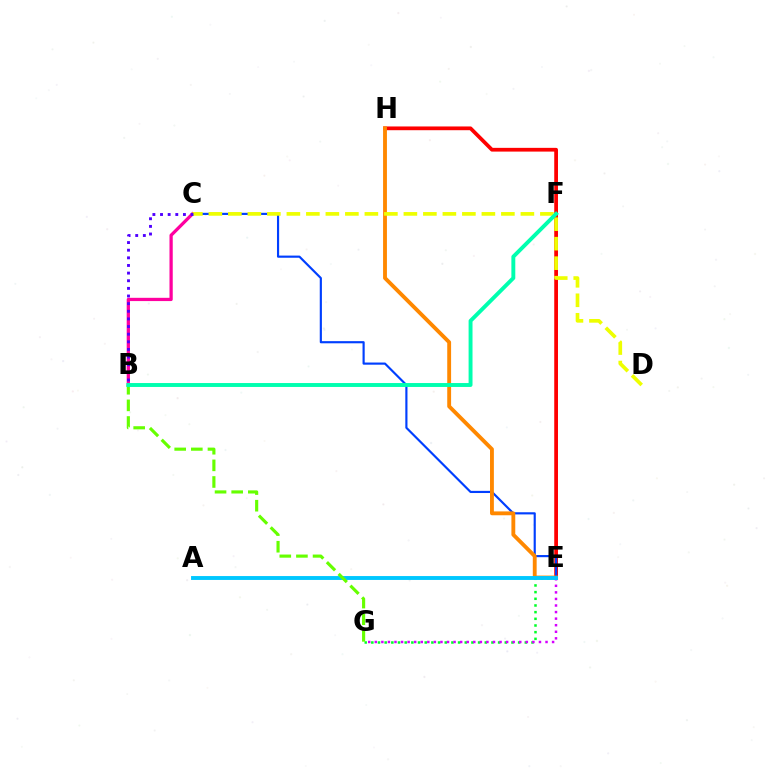{('E', 'H'): [{'color': '#ff0000', 'line_style': 'solid', 'thickness': 2.7}, {'color': '#ff8800', 'line_style': 'solid', 'thickness': 2.77}], ('C', 'E'): [{'color': '#003fff', 'line_style': 'solid', 'thickness': 1.55}], ('E', 'G'): [{'color': '#00ff27', 'line_style': 'dotted', 'thickness': 1.81}, {'color': '#d600ff', 'line_style': 'dotted', 'thickness': 1.78}], ('A', 'E'): [{'color': '#00c7ff', 'line_style': 'solid', 'thickness': 2.8}], ('B', 'C'): [{'color': '#ff00a0', 'line_style': 'solid', 'thickness': 2.35}, {'color': '#4f00ff', 'line_style': 'dotted', 'thickness': 2.07}], ('C', 'D'): [{'color': '#eeff00', 'line_style': 'dashed', 'thickness': 2.65}], ('B', 'G'): [{'color': '#66ff00', 'line_style': 'dashed', 'thickness': 2.26}], ('B', 'F'): [{'color': '#00ffaf', 'line_style': 'solid', 'thickness': 2.82}]}